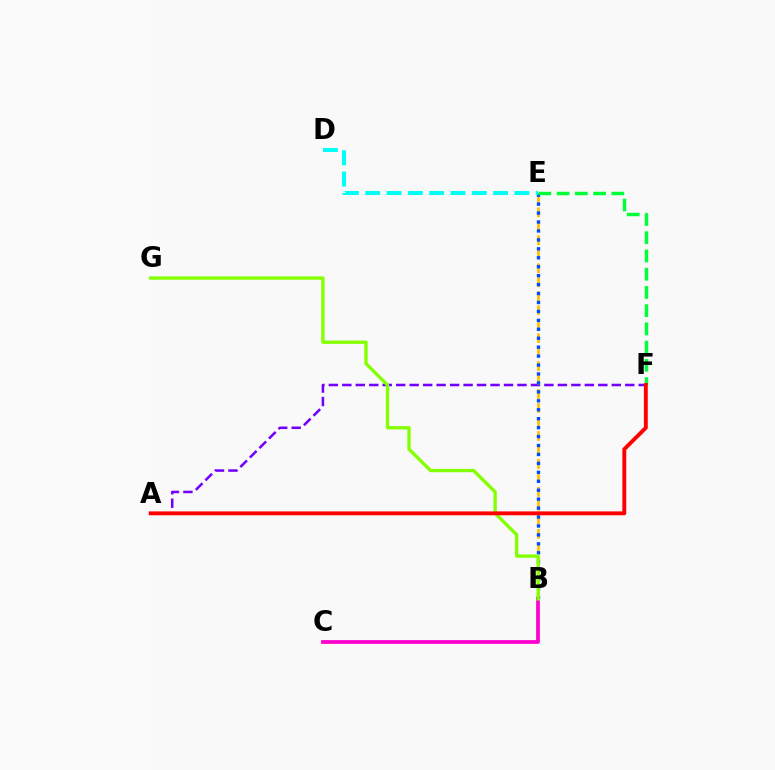{('A', 'F'): [{'color': '#7200ff', 'line_style': 'dashed', 'thickness': 1.83}, {'color': '#ff0000', 'line_style': 'solid', 'thickness': 2.8}], ('B', 'C'): [{'color': '#ff00cf', 'line_style': 'solid', 'thickness': 2.7}], ('B', 'E'): [{'color': '#ffbd00', 'line_style': 'dashed', 'thickness': 1.9}, {'color': '#004bff', 'line_style': 'dotted', 'thickness': 2.43}], ('E', 'F'): [{'color': '#00ff39', 'line_style': 'dashed', 'thickness': 2.48}], ('D', 'E'): [{'color': '#00fff6', 'line_style': 'dashed', 'thickness': 2.9}], ('B', 'G'): [{'color': '#84ff00', 'line_style': 'solid', 'thickness': 2.39}]}